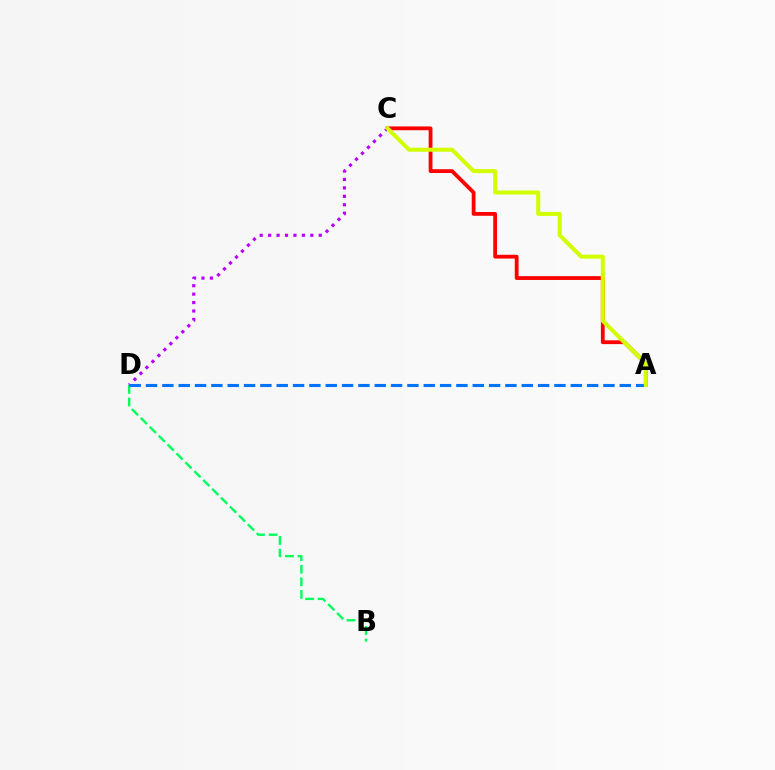{('A', 'C'): [{'color': '#ff0000', 'line_style': 'solid', 'thickness': 2.73}, {'color': '#d1ff00', 'line_style': 'solid', 'thickness': 2.9}], ('B', 'D'): [{'color': '#00ff5c', 'line_style': 'dashed', 'thickness': 1.71}], ('C', 'D'): [{'color': '#b900ff', 'line_style': 'dotted', 'thickness': 2.29}], ('A', 'D'): [{'color': '#0074ff', 'line_style': 'dashed', 'thickness': 2.22}]}